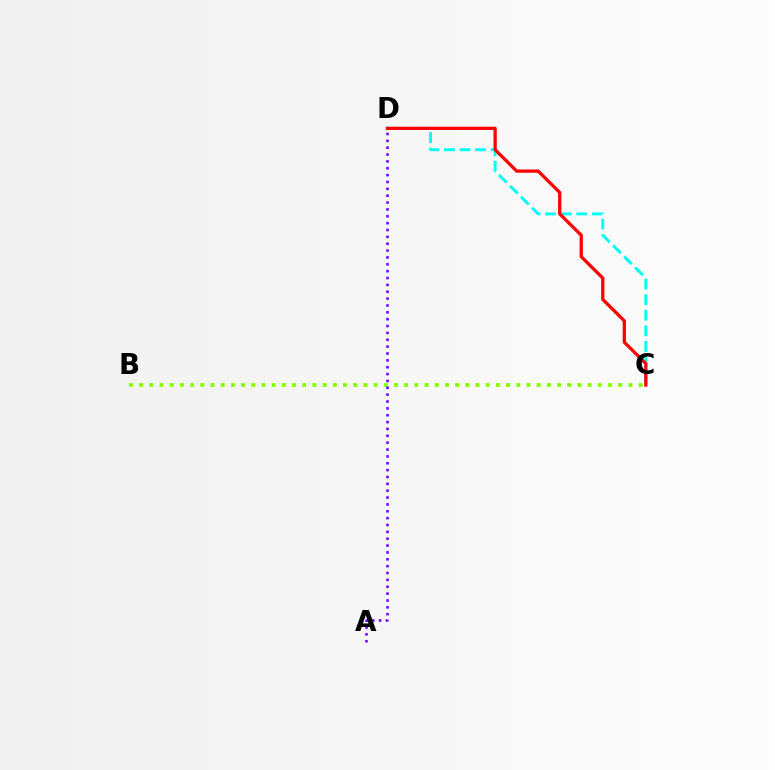{('C', 'D'): [{'color': '#00fff6', 'line_style': 'dashed', 'thickness': 2.12}, {'color': '#ff0000', 'line_style': 'solid', 'thickness': 2.34}], ('B', 'C'): [{'color': '#84ff00', 'line_style': 'dotted', 'thickness': 2.77}], ('A', 'D'): [{'color': '#7200ff', 'line_style': 'dotted', 'thickness': 1.86}]}